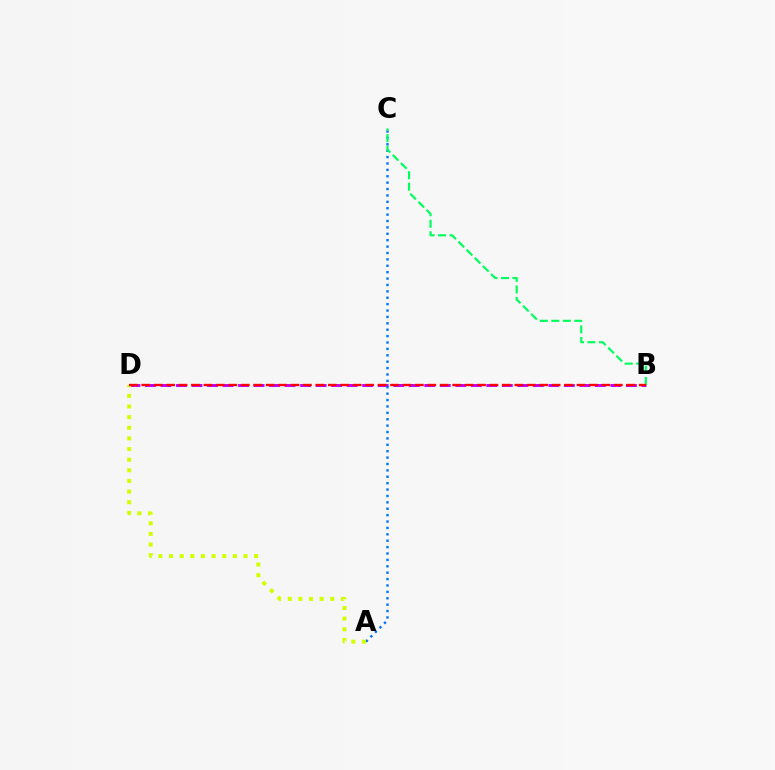{('B', 'D'): [{'color': '#b900ff', 'line_style': 'dashed', 'thickness': 2.11}, {'color': '#ff0000', 'line_style': 'dashed', 'thickness': 1.69}], ('A', 'C'): [{'color': '#0074ff', 'line_style': 'dotted', 'thickness': 1.74}], ('B', 'C'): [{'color': '#00ff5c', 'line_style': 'dashed', 'thickness': 1.56}], ('A', 'D'): [{'color': '#d1ff00', 'line_style': 'dotted', 'thickness': 2.89}]}